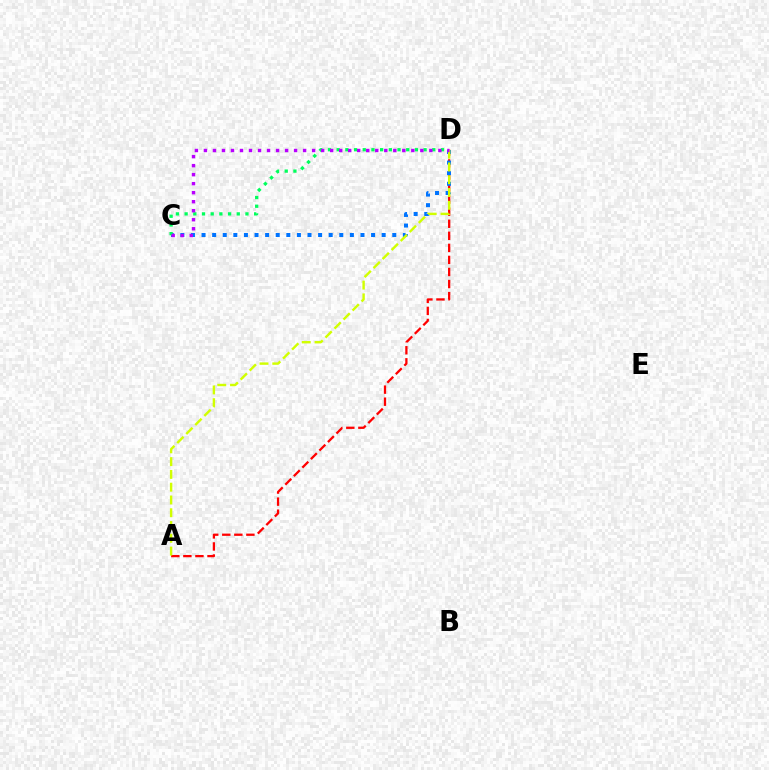{('A', 'D'): [{'color': '#ff0000', 'line_style': 'dashed', 'thickness': 1.64}, {'color': '#d1ff00', 'line_style': 'dashed', 'thickness': 1.74}], ('C', 'D'): [{'color': '#0074ff', 'line_style': 'dotted', 'thickness': 2.88}, {'color': '#00ff5c', 'line_style': 'dotted', 'thickness': 2.36}, {'color': '#b900ff', 'line_style': 'dotted', 'thickness': 2.45}]}